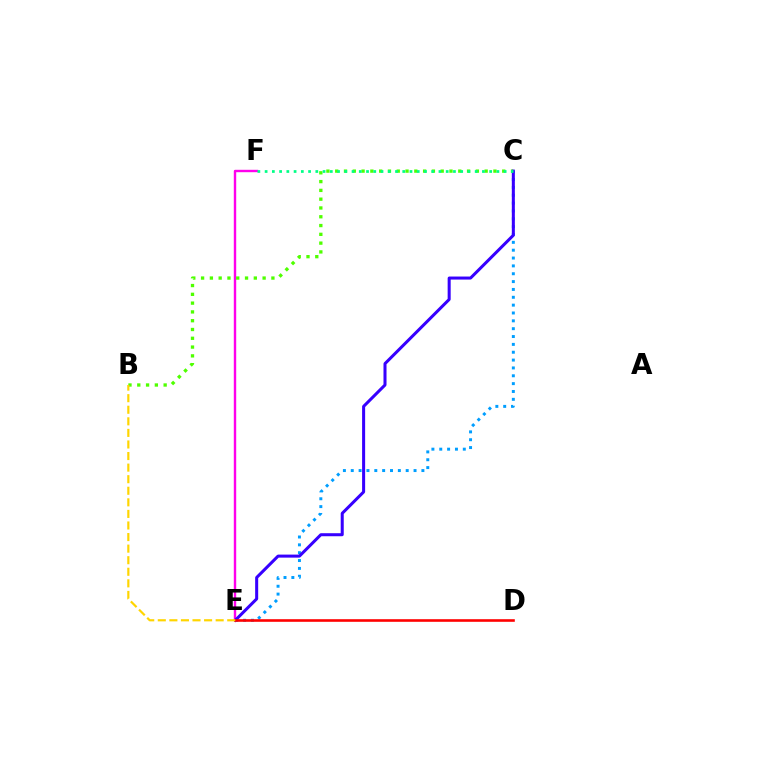{('C', 'E'): [{'color': '#009eff', 'line_style': 'dotted', 'thickness': 2.13}, {'color': '#3700ff', 'line_style': 'solid', 'thickness': 2.18}], ('E', 'F'): [{'color': '#ff00ed', 'line_style': 'solid', 'thickness': 1.73}], ('B', 'C'): [{'color': '#4fff00', 'line_style': 'dotted', 'thickness': 2.39}], ('C', 'F'): [{'color': '#00ff86', 'line_style': 'dotted', 'thickness': 1.97}], ('D', 'E'): [{'color': '#ff0000', 'line_style': 'solid', 'thickness': 1.88}], ('B', 'E'): [{'color': '#ffd500', 'line_style': 'dashed', 'thickness': 1.57}]}